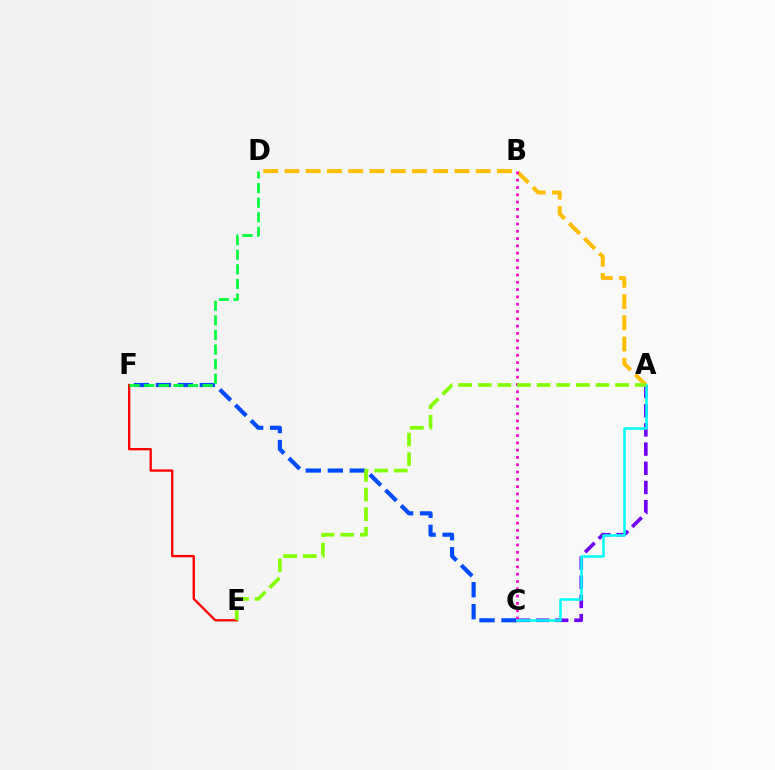{('A', 'C'): [{'color': '#7200ff', 'line_style': 'dashed', 'thickness': 2.61}, {'color': '#00fff6', 'line_style': 'solid', 'thickness': 1.82}], ('C', 'F'): [{'color': '#004bff', 'line_style': 'dashed', 'thickness': 2.99}], ('E', 'F'): [{'color': '#ff0000', 'line_style': 'solid', 'thickness': 1.68}], ('A', 'D'): [{'color': '#ffbd00', 'line_style': 'dashed', 'thickness': 2.89}], ('B', 'C'): [{'color': '#ff00cf', 'line_style': 'dotted', 'thickness': 1.98}], ('A', 'E'): [{'color': '#84ff00', 'line_style': 'dashed', 'thickness': 2.67}], ('D', 'F'): [{'color': '#00ff39', 'line_style': 'dashed', 'thickness': 1.98}]}